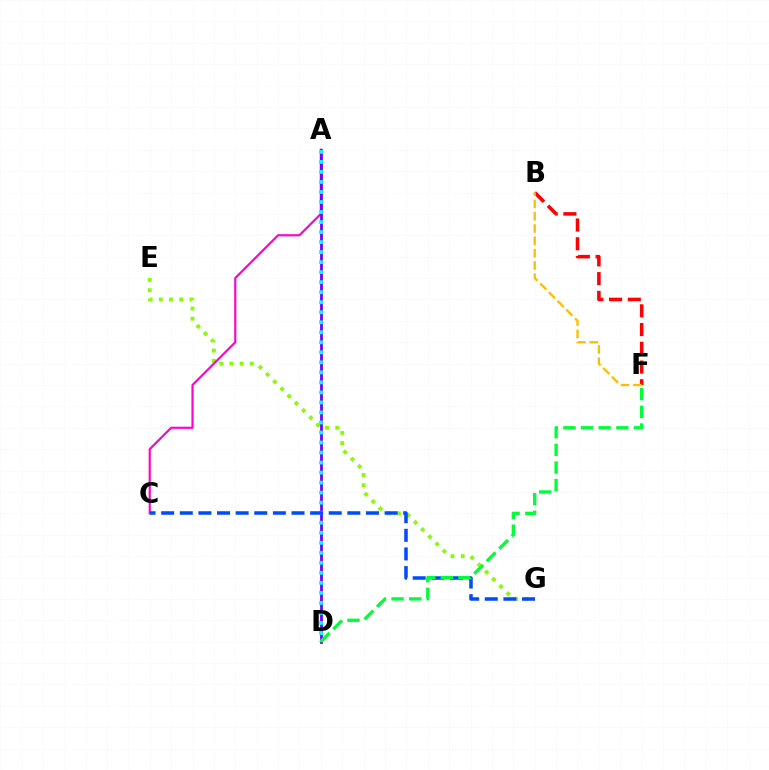{('E', 'G'): [{'color': '#84ff00', 'line_style': 'dotted', 'thickness': 2.77}], ('A', 'C'): [{'color': '#ff00cf', 'line_style': 'solid', 'thickness': 1.56}], ('B', 'F'): [{'color': '#ff0000', 'line_style': 'dashed', 'thickness': 2.55}, {'color': '#ffbd00', 'line_style': 'dashed', 'thickness': 1.67}], ('A', 'D'): [{'color': '#7200ff', 'line_style': 'solid', 'thickness': 1.99}, {'color': '#00fff6', 'line_style': 'dotted', 'thickness': 2.72}], ('C', 'G'): [{'color': '#004bff', 'line_style': 'dashed', 'thickness': 2.53}], ('D', 'F'): [{'color': '#00ff39', 'line_style': 'dashed', 'thickness': 2.4}]}